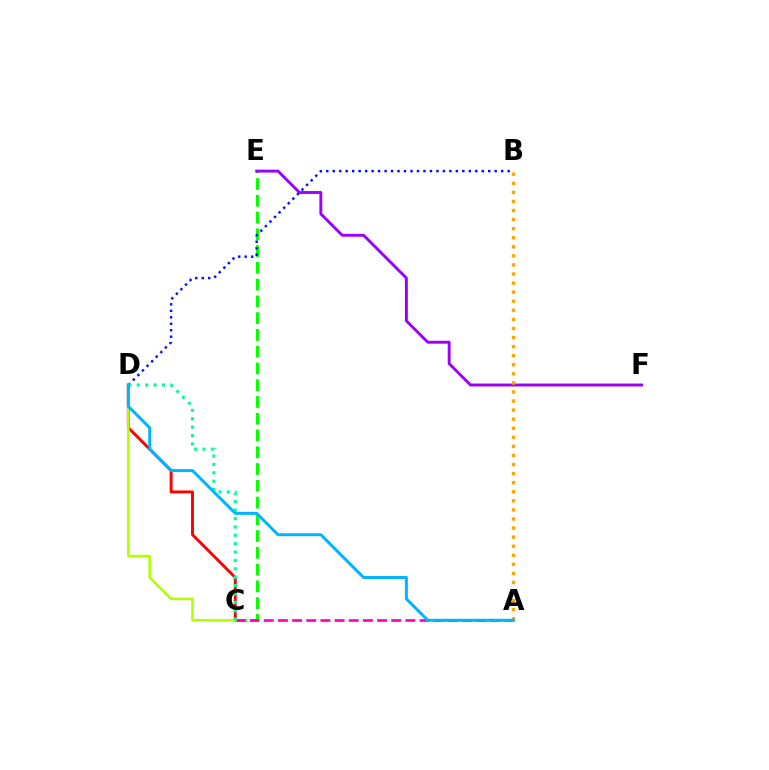{('C', 'D'): [{'color': '#ff0000', 'line_style': 'solid', 'thickness': 2.1}, {'color': '#b3ff00', 'line_style': 'solid', 'thickness': 1.87}, {'color': '#00ff9d', 'line_style': 'dotted', 'thickness': 2.28}], ('C', 'E'): [{'color': '#08ff00', 'line_style': 'dashed', 'thickness': 2.28}], ('E', 'F'): [{'color': '#9b00ff', 'line_style': 'solid', 'thickness': 2.09}], ('A', 'C'): [{'color': '#ff00bd', 'line_style': 'dashed', 'thickness': 1.92}], ('B', 'D'): [{'color': '#0010ff', 'line_style': 'dotted', 'thickness': 1.76}], ('A', 'B'): [{'color': '#ffa500', 'line_style': 'dotted', 'thickness': 2.47}], ('A', 'D'): [{'color': '#00b5ff', 'line_style': 'solid', 'thickness': 2.14}]}